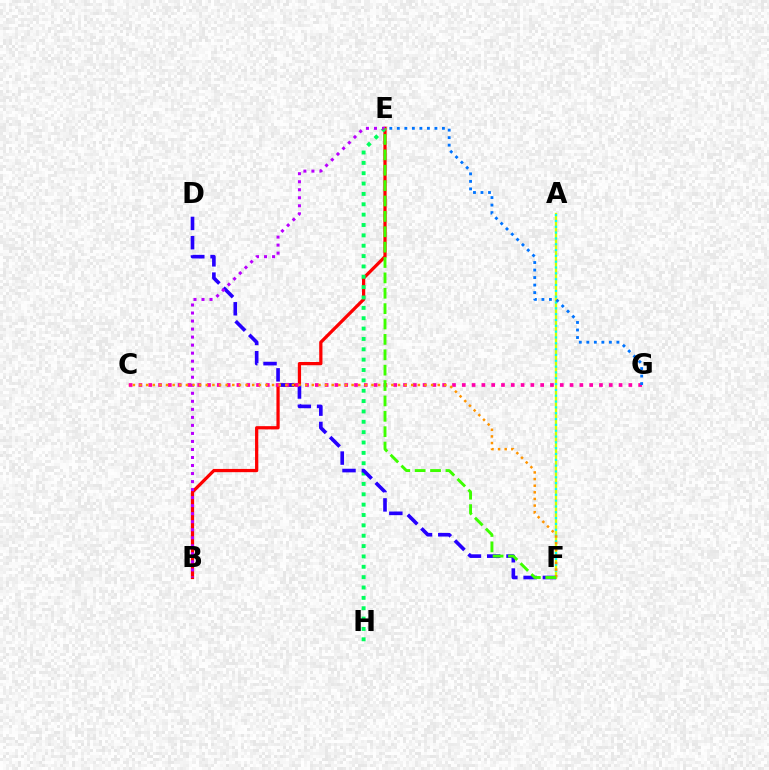{('B', 'E'): [{'color': '#ff0000', 'line_style': 'solid', 'thickness': 2.34}, {'color': '#b900ff', 'line_style': 'dotted', 'thickness': 2.18}], ('A', 'F'): [{'color': '#d1ff00', 'line_style': 'solid', 'thickness': 1.7}, {'color': '#00fff6', 'line_style': 'dotted', 'thickness': 1.58}], ('E', 'H'): [{'color': '#00ff5c', 'line_style': 'dotted', 'thickness': 2.81}], ('D', 'F'): [{'color': '#2500ff', 'line_style': 'dashed', 'thickness': 2.62}], ('C', 'G'): [{'color': '#ff00ac', 'line_style': 'dotted', 'thickness': 2.66}], ('C', 'F'): [{'color': '#ff9400', 'line_style': 'dotted', 'thickness': 1.8}], ('E', 'G'): [{'color': '#0074ff', 'line_style': 'dotted', 'thickness': 2.04}], ('E', 'F'): [{'color': '#3dff00', 'line_style': 'dashed', 'thickness': 2.09}]}